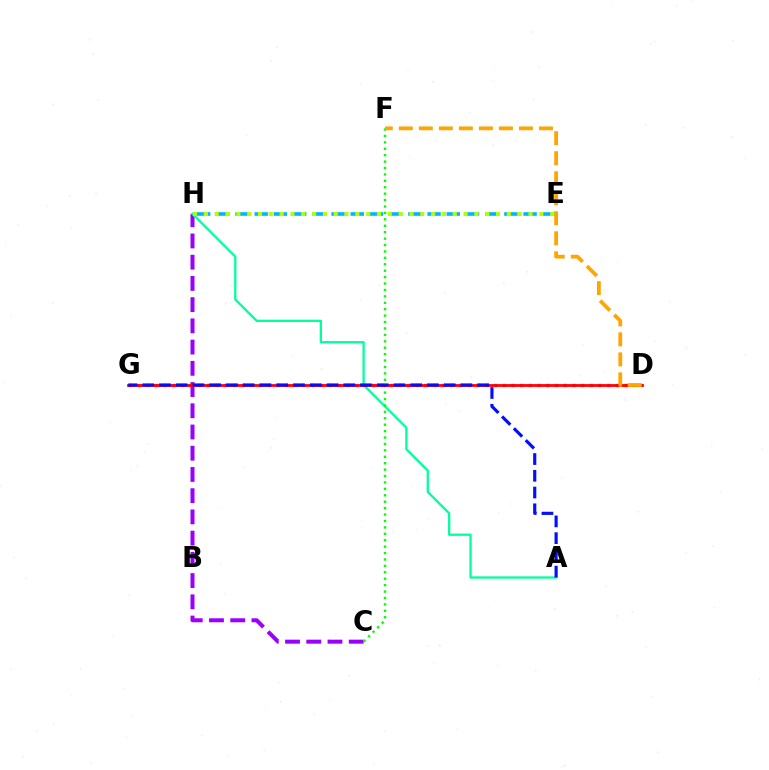{('C', 'H'): [{'color': '#9b00ff', 'line_style': 'dashed', 'thickness': 2.88}], ('D', 'G'): [{'color': '#ff00bd', 'line_style': 'dotted', 'thickness': 2.36}, {'color': '#ff0000', 'line_style': 'solid', 'thickness': 1.99}], ('A', 'H'): [{'color': '#00ff9d', 'line_style': 'solid', 'thickness': 1.65}], ('E', 'H'): [{'color': '#00b5ff', 'line_style': 'dashed', 'thickness': 2.61}, {'color': '#b3ff00', 'line_style': 'dotted', 'thickness': 2.94}], ('C', 'F'): [{'color': '#08ff00', 'line_style': 'dotted', 'thickness': 1.74}], ('A', 'G'): [{'color': '#0010ff', 'line_style': 'dashed', 'thickness': 2.28}], ('D', 'F'): [{'color': '#ffa500', 'line_style': 'dashed', 'thickness': 2.72}]}